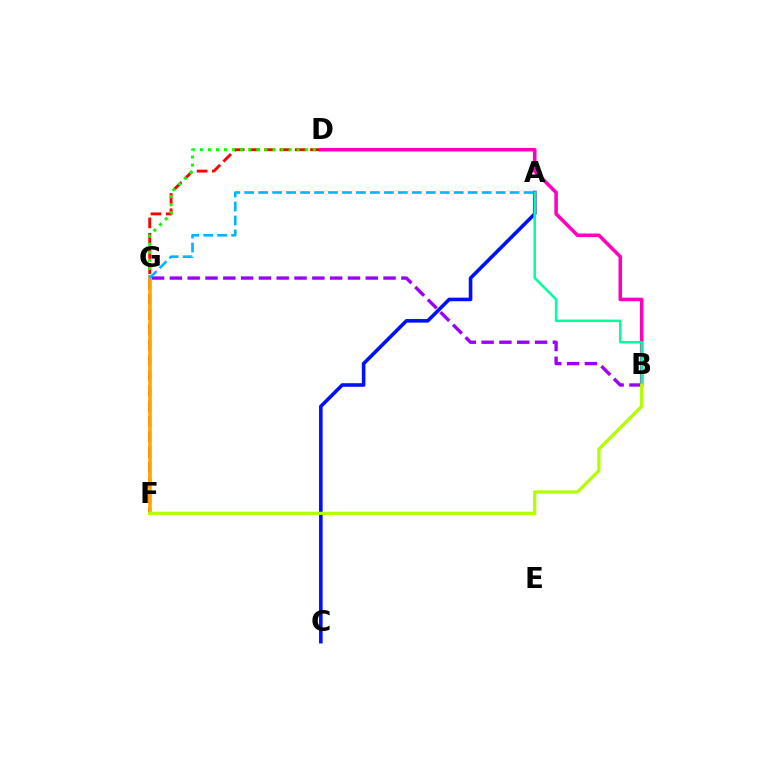{('A', 'C'): [{'color': '#0010ff', 'line_style': 'solid', 'thickness': 2.58}], ('D', 'F'): [{'color': '#ff0000', 'line_style': 'dashed', 'thickness': 2.08}], ('B', 'D'): [{'color': '#ff00bd', 'line_style': 'solid', 'thickness': 2.55}], ('A', 'B'): [{'color': '#00ff9d', 'line_style': 'solid', 'thickness': 1.81}], ('B', 'G'): [{'color': '#9b00ff', 'line_style': 'dashed', 'thickness': 2.42}], ('D', 'G'): [{'color': '#08ff00', 'line_style': 'dotted', 'thickness': 2.19}], ('F', 'G'): [{'color': '#ffa500', 'line_style': 'solid', 'thickness': 2.58}], ('A', 'G'): [{'color': '#00b5ff', 'line_style': 'dashed', 'thickness': 1.9}], ('B', 'F'): [{'color': '#b3ff00', 'line_style': 'solid', 'thickness': 2.33}]}